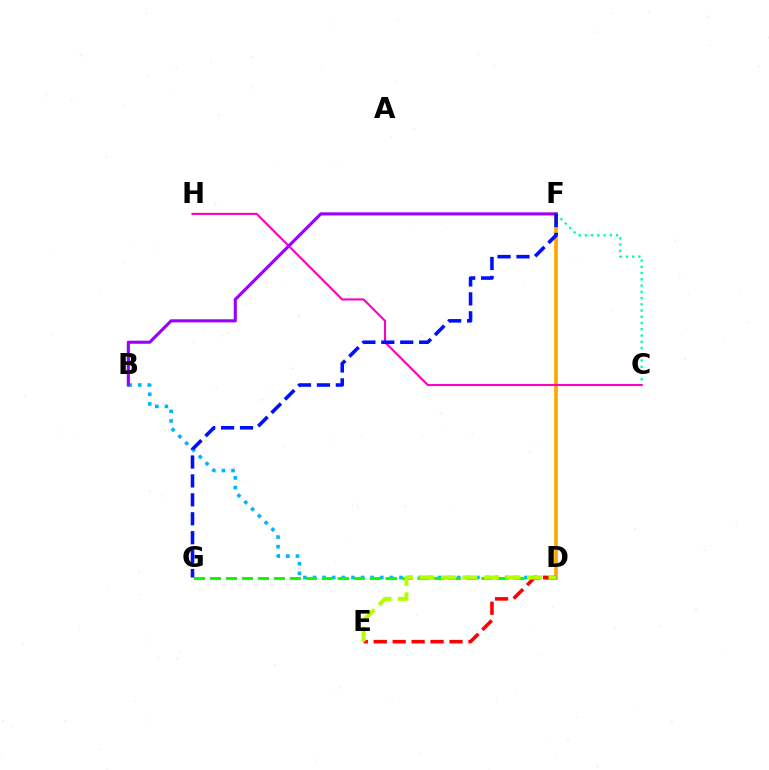{('D', 'F'): [{'color': '#ffa500', 'line_style': 'solid', 'thickness': 2.64}], ('B', 'D'): [{'color': '#00b5ff', 'line_style': 'dotted', 'thickness': 2.61}], ('C', 'F'): [{'color': '#00ff9d', 'line_style': 'dotted', 'thickness': 1.7}], ('C', 'H'): [{'color': '#ff00bd', 'line_style': 'solid', 'thickness': 1.51}], ('D', 'G'): [{'color': '#08ff00', 'line_style': 'dashed', 'thickness': 2.17}], ('D', 'E'): [{'color': '#ff0000', 'line_style': 'dashed', 'thickness': 2.57}, {'color': '#b3ff00', 'line_style': 'dashed', 'thickness': 2.92}], ('B', 'F'): [{'color': '#9b00ff', 'line_style': 'solid', 'thickness': 2.24}], ('F', 'G'): [{'color': '#0010ff', 'line_style': 'dashed', 'thickness': 2.57}]}